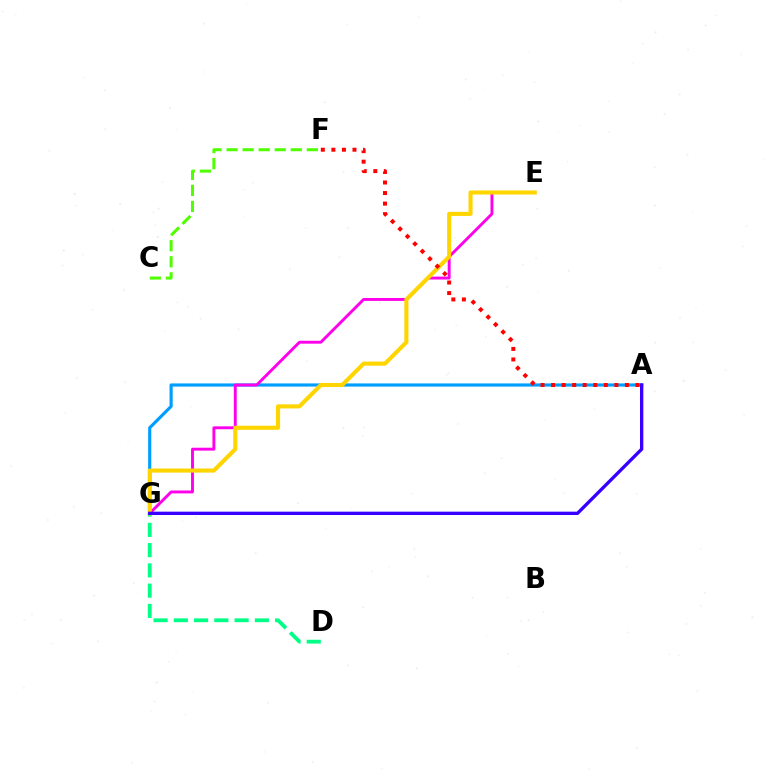{('A', 'G'): [{'color': '#009eff', 'line_style': 'solid', 'thickness': 2.28}, {'color': '#3700ff', 'line_style': 'solid', 'thickness': 2.4}], ('C', 'F'): [{'color': '#4fff00', 'line_style': 'dashed', 'thickness': 2.18}], ('D', 'G'): [{'color': '#00ff86', 'line_style': 'dashed', 'thickness': 2.75}], ('E', 'G'): [{'color': '#ff00ed', 'line_style': 'solid', 'thickness': 2.09}, {'color': '#ffd500', 'line_style': 'solid', 'thickness': 2.94}], ('A', 'F'): [{'color': '#ff0000', 'line_style': 'dotted', 'thickness': 2.87}]}